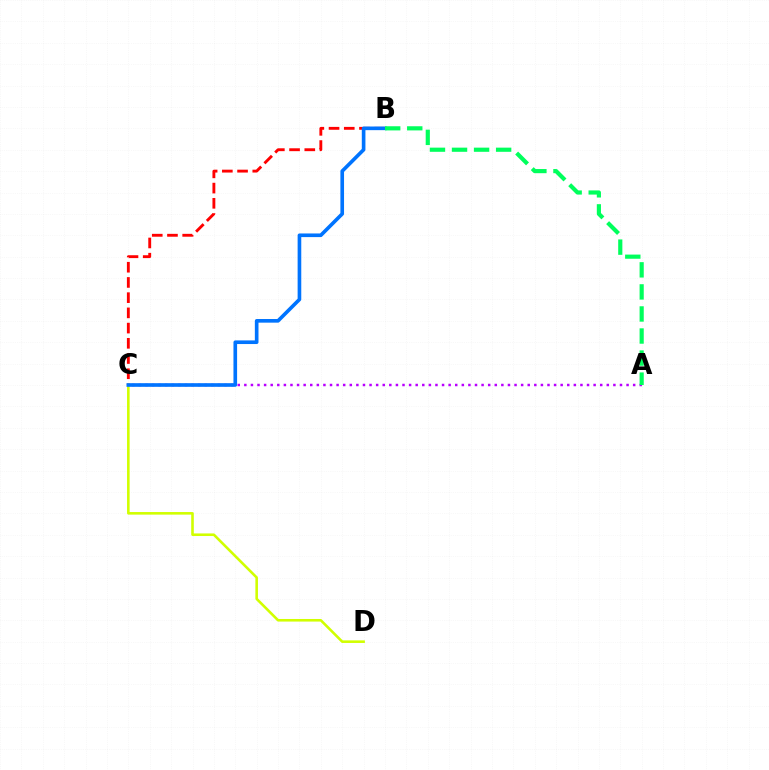{('B', 'C'): [{'color': '#ff0000', 'line_style': 'dashed', 'thickness': 2.07}, {'color': '#0074ff', 'line_style': 'solid', 'thickness': 2.62}], ('A', 'C'): [{'color': '#b900ff', 'line_style': 'dotted', 'thickness': 1.79}], ('C', 'D'): [{'color': '#d1ff00', 'line_style': 'solid', 'thickness': 1.87}], ('A', 'B'): [{'color': '#00ff5c', 'line_style': 'dashed', 'thickness': 3.0}]}